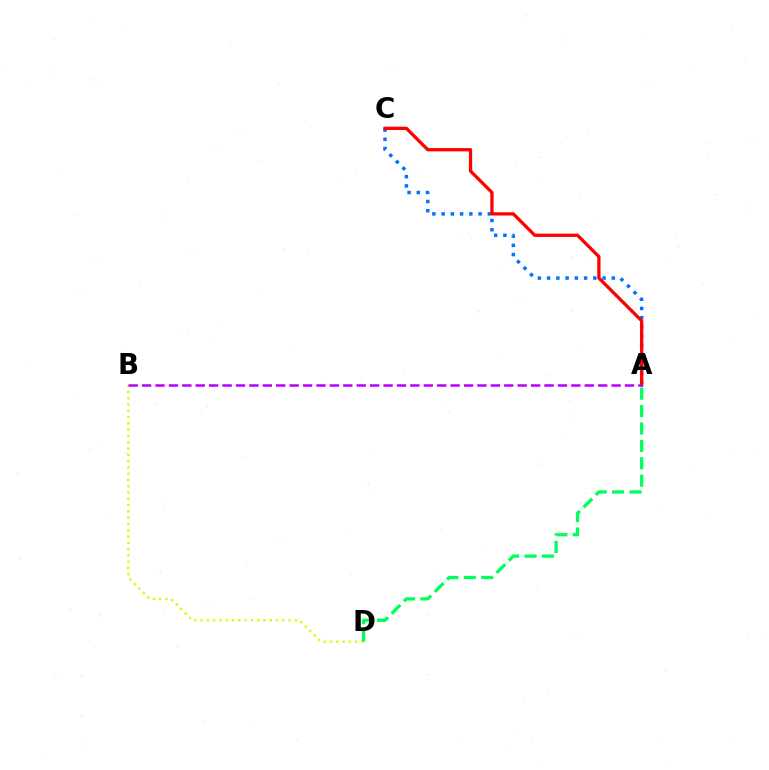{('A', 'C'): [{'color': '#0074ff', 'line_style': 'dotted', 'thickness': 2.51}, {'color': '#ff0000', 'line_style': 'solid', 'thickness': 2.35}], ('B', 'D'): [{'color': '#d1ff00', 'line_style': 'dotted', 'thickness': 1.71}], ('A', 'B'): [{'color': '#b900ff', 'line_style': 'dashed', 'thickness': 1.82}], ('A', 'D'): [{'color': '#00ff5c', 'line_style': 'dashed', 'thickness': 2.36}]}